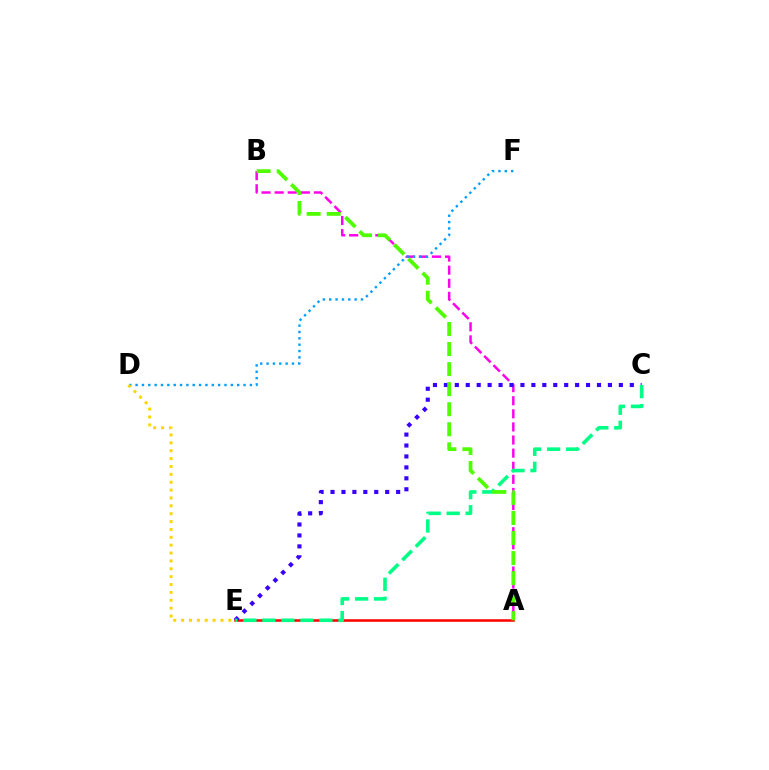{('A', 'B'): [{'color': '#ff00ed', 'line_style': 'dashed', 'thickness': 1.78}, {'color': '#4fff00', 'line_style': 'dashed', 'thickness': 2.72}], ('A', 'E'): [{'color': '#ff0000', 'line_style': 'solid', 'thickness': 1.83}], ('C', 'E'): [{'color': '#3700ff', 'line_style': 'dotted', 'thickness': 2.97}, {'color': '#00ff86', 'line_style': 'dashed', 'thickness': 2.58}], ('D', 'F'): [{'color': '#009eff', 'line_style': 'dotted', 'thickness': 1.72}], ('D', 'E'): [{'color': '#ffd500', 'line_style': 'dotted', 'thickness': 2.14}]}